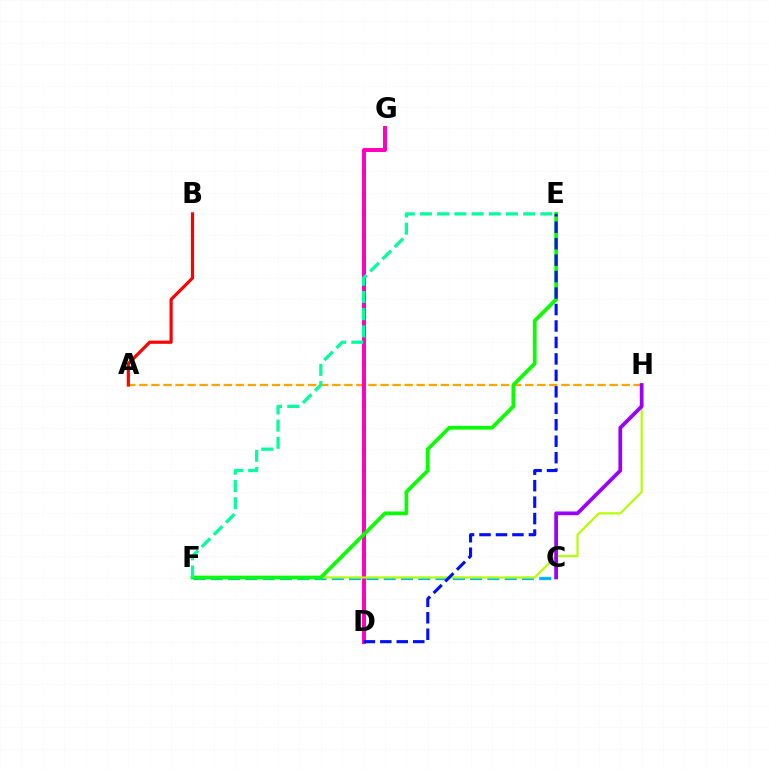{('A', 'H'): [{'color': '#ffa500', 'line_style': 'dashed', 'thickness': 1.64}], ('D', 'G'): [{'color': '#ff00bd', 'line_style': 'solid', 'thickness': 2.84}], ('C', 'F'): [{'color': '#00b5ff', 'line_style': 'dashed', 'thickness': 2.35}], ('F', 'H'): [{'color': '#b3ff00', 'line_style': 'solid', 'thickness': 1.57}], ('E', 'F'): [{'color': '#08ff00', 'line_style': 'solid', 'thickness': 2.68}, {'color': '#00ff9d', 'line_style': 'dashed', 'thickness': 2.34}], ('C', 'H'): [{'color': '#9b00ff', 'line_style': 'solid', 'thickness': 2.68}], ('A', 'B'): [{'color': '#ff0000', 'line_style': 'solid', 'thickness': 2.28}], ('D', 'E'): [{'color': '#0010ff', 'line_style': 'dashed', 'thickness': 2.24}]}